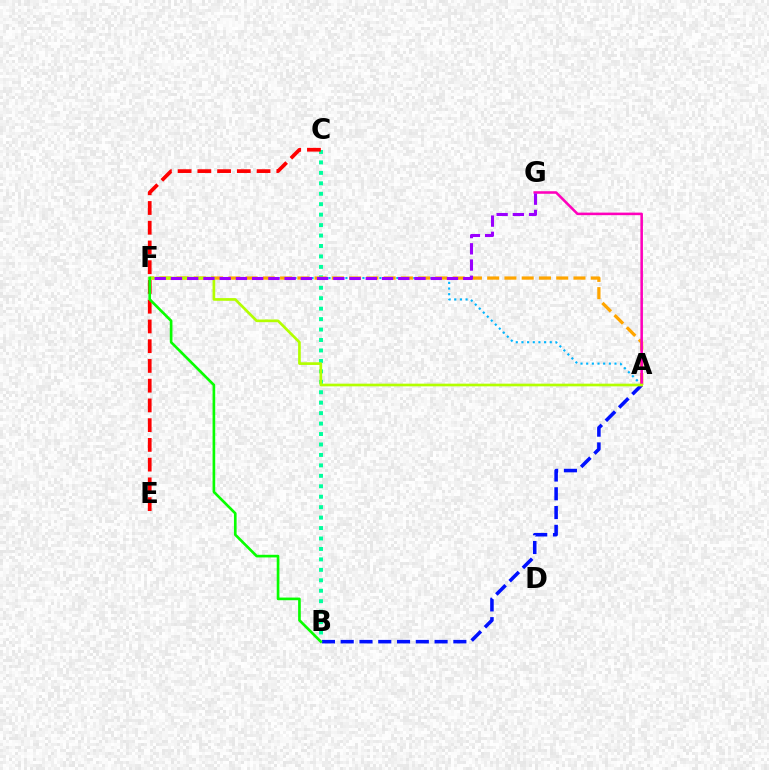{('B', 'C'): [{'color': '#00ff9d', 'line_style': 'dotted', 'thickness': 2.84}], ('A', 'F'): [{'color': '#00b5ff', 'line_style': 'dotted', 'thickness': 1.54}, {'color': '#ffa500', 'line_style': 'dashed', 'thickness': 2.34}, {'color': '#b3ff00', 'line_style': 'solid', 'thickness': 1.93}], ('A', 'B'): [{'color': '#0010ff', 'line_style': 'dashed', 'thickness': 2.55}], ('C', 'E'): [{'color': '#ff0000', 'line_style': 'dashed', 'thickness': 2.68}], ('A', 'G'): [{'color': '#ff00bd', 'line_style': 'solid', 'thickness': 1.84}], ('F', 'G'): [{'color': '#9b00ff', 'line_style': 'dashed', 'thickness': 2.21}], ('B', 'F'): [{'color': '#08ff00', 'line_style': 'solid', 'thickness': 1.91}]}